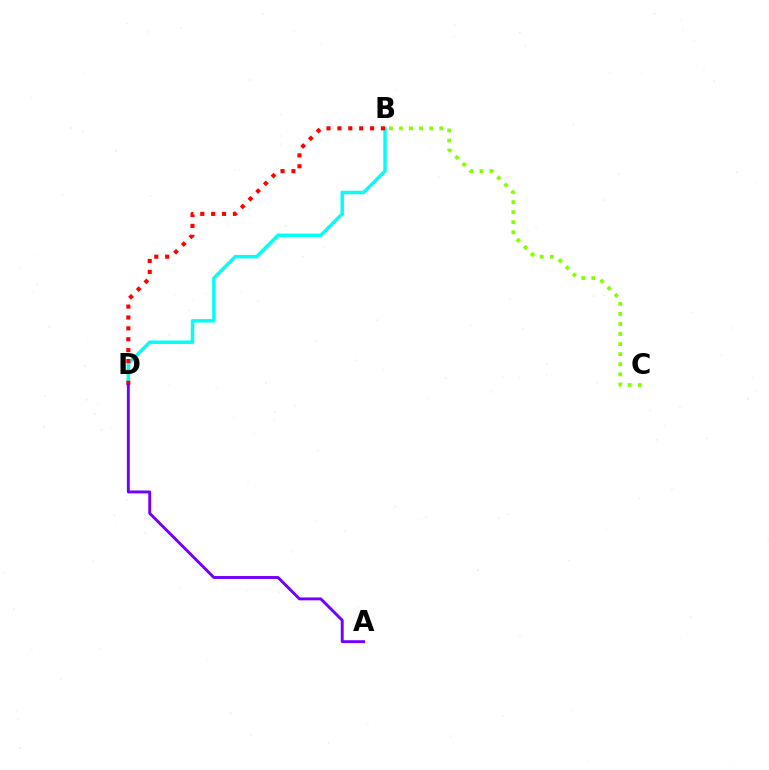{('B', 'D'): [{'color': '#00fff6', 'line_style': 'solid', 'thickness': 2.48}, {'color': '#ff0000', 'line_style': 'dotted', 'thickness': 2.96}], ('B', 'C'): [{'color': '#84ff00', 'line_style': 'dotted', 'thickness': 2.73}], ('A', 'D'): [{'color': '#7200ff', 'line_style': 'solid', 'thickness': 2.1}]}